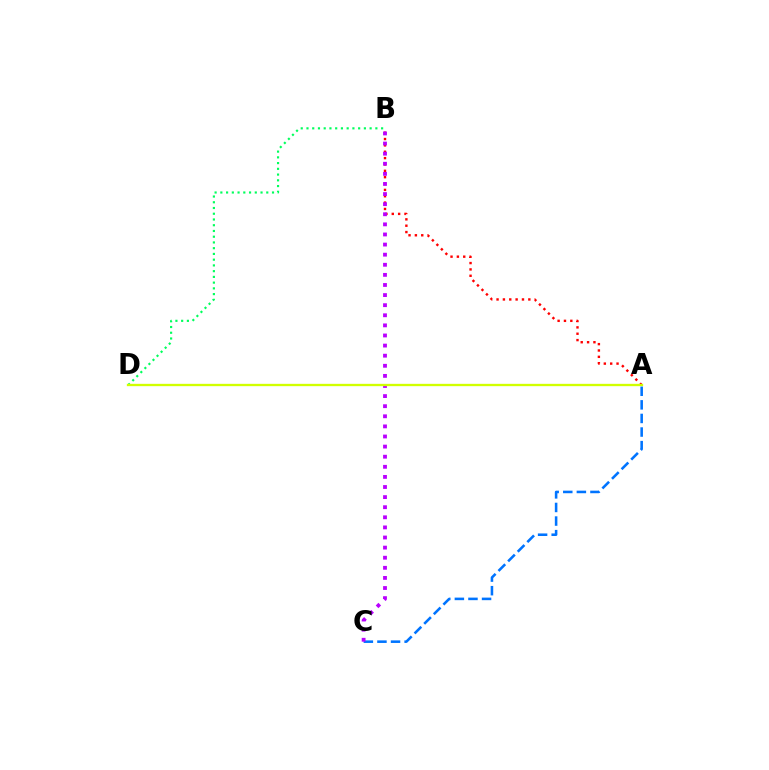{('A', 'B'): [{'color': '#ff0000', 'line_style': 'dotted', 'thickness': 1.73}], ('B', 'D'): [{'color': '#00ff5c', 'line_style': 'dotted', 'thickness': 1.56}], ('A', 'C'): [{'color': '#0074ff', 'line_style': 'dashed', 'thickness': 1.85}], ('B', 'C'): [{'color': '#b900ff', 'line_style': 'dotted', 'thickness': 2.74}], ('A', 'D'): [{'color': '#d1ff00', 'line_style': 'solid', 'thickness': 1.68}]}